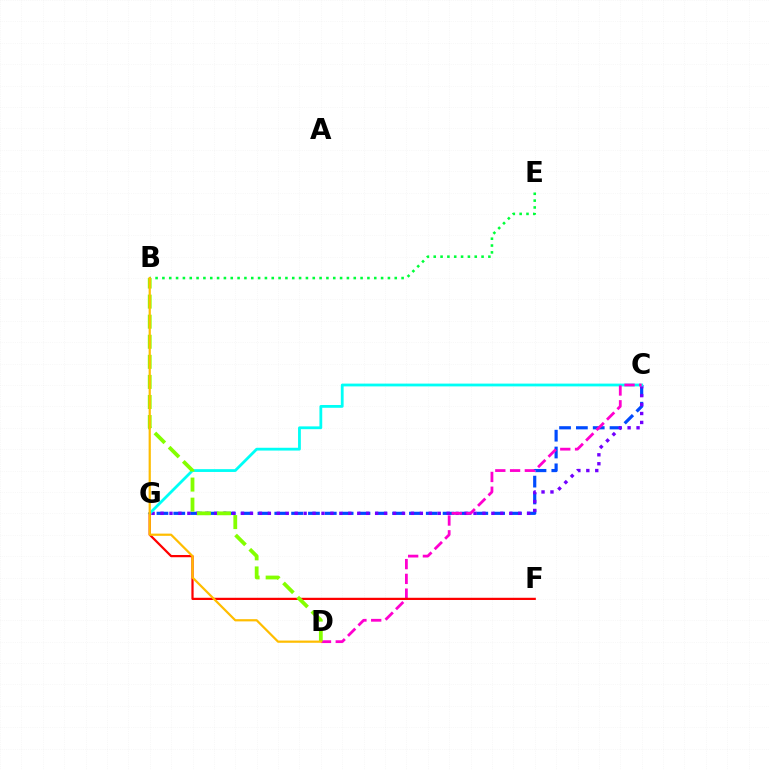{('C', 'G'): [{'color': '#004bff', 'line_style': 'dashed', 'thickness': 2.29}, {'color': '#7200ff', 'line_style': 'dotted', 'thickness': 2.43}, {'color': '#00fff6', 'line_style': 'solid', 'thickness': 2.01}], ('C', 'D'): [{'color': '#ff00cf', 'line_style': 'dashed', 'thickness': 2.01}], ('F', 'G'): [{'color': '#ff0000', 'line_style': 'solid', 'thickness': 1.6}], ('B', 'E'): [{'color': '#00ff39', 'line_style': 'dotted', 'thickness': 1.86}], ('B', 'D'): [{'color': '#84ff00', 'line_style': 'dashed', 'thickness': 2.73}, {'color': '#ffbd00', 'line_style': 'solid', 'thickness': 1.59}]}